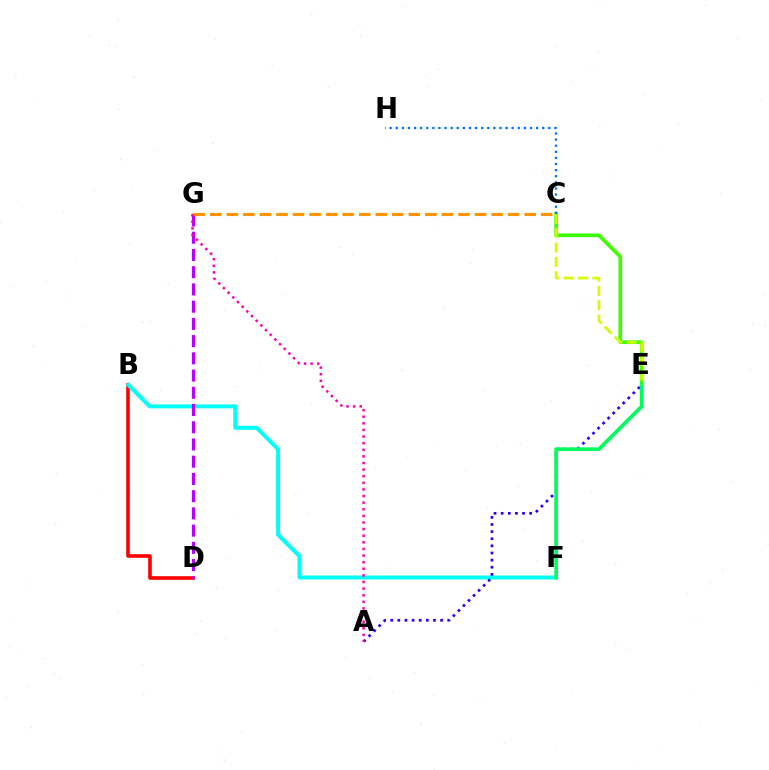{('C', 'E'): [{'color': '#3dff00', 'line_style': 'solid', 'thickness': 2.65}, {'color': '#d1ff00', 'line_style': 'dashed', 'thickness': 1.95}], ('C', 'H'): [{'color': '#0074ff', 'line_style': 'dotted', 'thickness': 1.66}], ('B', 'D'): [{'color': '#ff0000', 'line_style': 'solid', 'thickness': 2.6}], ('B', 'F'): [{'color': '#00fff6', 'line_style': 'solid', 'thickness': 2.85}], ('A', 'E'): [{'color': '#2500ff', 'line_style': 'dotted', 'thickness': 1.94}], ('D', 'G'): [{'color': '#b900ff', 'line_style': 'dashed', 'thickness': 2.34}], ('E', 'F'): [{'color': '#00ff5c', 'line_style': 'solid', 'thickness': 2.65}], ('C', 'G'): [{'color': '#ff9400', 'line_style': 'dashed', 'thickness': 2.25}], ('A', 'G'): [{'color': '#ff00ac', 'line_style': 'dotted', 'thickness': 1.8}]}